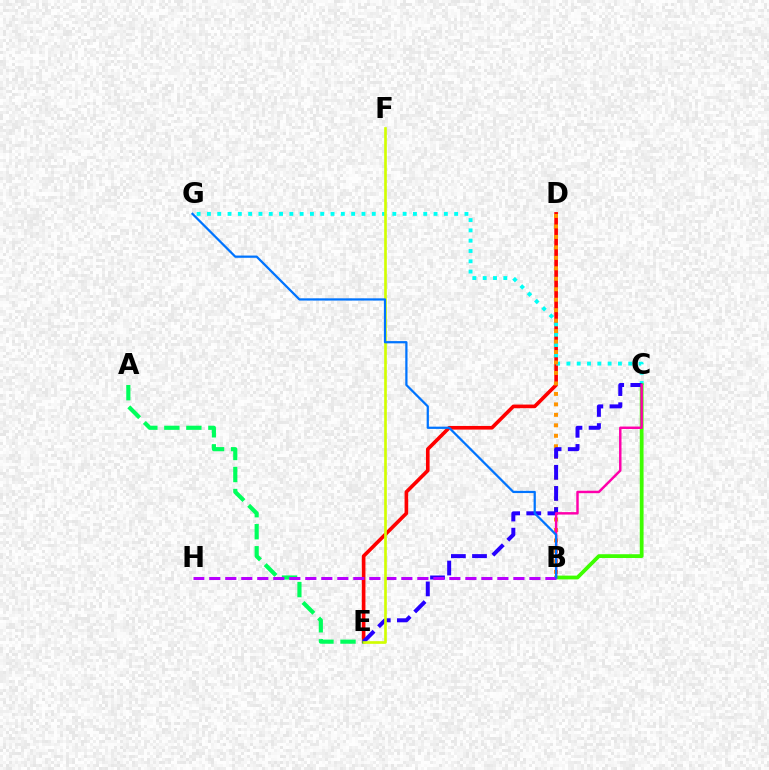{('D', 'E'): [{'color': '#ff0000', 'line_style': 'solid', 'thickness': 2.62}], ('C', 'G'): [{'color': '#00fff6', 'line_style': 'dotted', 'thickness': 2.8}], ('B', 'C'): [{'color': '#3dff00', 'line_style': 'solid', 'thickness': 2.72}, {'color': '#ff00ac', 'line_style': 'solid', 'thickness': 1.77}], ('A', 'E'): [{'color': '#00ff5c', 'line_style': 'dashed', 'thickness': 2.99}], ('B', 'D'): [{'color': '#ff9400', 'line_style': 'dotted', 'thickness': 2.84}], ('C', 'E'): [{'color': '#2500ff', 'line_style': 'dashed', 'thickness': 2.87}], ('B', 'H'): [{'color': '#b900ff', 'line_style': 'dashed', 'thickness': 2.17}], ('E', 'F'): [{'color': '#d1ff00', 'line_style': 'solid', 'thickness': 1.9}], ('B', 'G'): [{'color': '#0074ff', 'line_style': 'solid', 'thickness': 1.62}]}